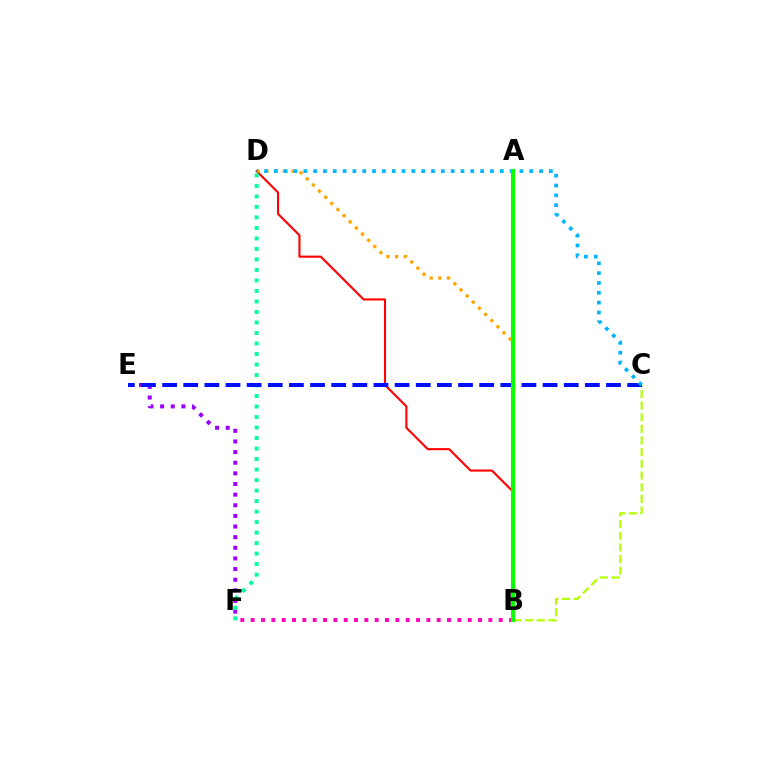{('B', 'C'): [{'color': '#b3ff00', 'line_style': 'dashed', 'thickness': 1.58}], ('E', 'F'): [{'color': '#9b00ff', 'line_style': 'dotted', 'thickness': 2.89}], ('B', 'D'): [{'color': '#ff0000', 'line_style': 'solid', 'thickness': 1.51}, {'color': '#ffa500', 'line_style': 'dotted', 'thickness': 2.36}], ('D', 'F'): [{'color': '#00ff9d', 'line_style': 'dotted', 'thickness': 2.85}], ('C', 'E'): [{'color': '#0010ff', 'line_style': 'dashed', 'thickness': 2.87}], ('C', 'D'): [{'color': '#00b5ff', 'line_style': 'dotted', 'thickness': 2.67}], ('B', 'F'): [{'color': '#ff00bd', 'line_style': 'dotted', 'thickness': 2.81}], ('A', 'B'): [{'color': '#08ff00', 'line_style': 'solid', 'thickness': 2.94}]}